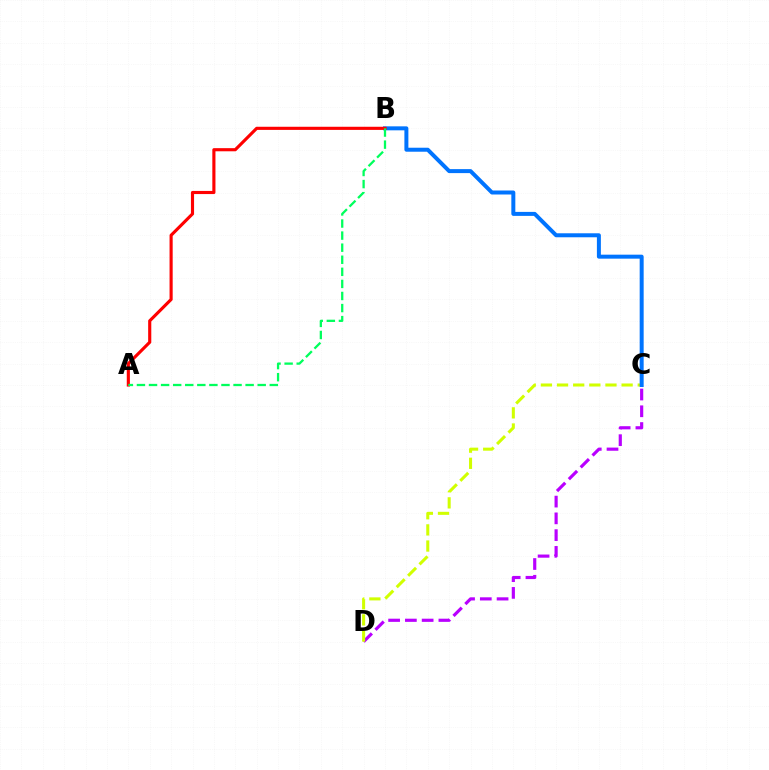{('C', 'D'): [{'color': '#b900ff', 'line_style': 'dashed', 'thickness': 2.28}, {'color': '#d1ff00', 'line_style': 'dashed', 'thickness': 2.19}], ('B', 'C'): [{'color': '#0074ff', 'line_style': 'solid', 'thickness': 2.87}], ('A', 'B'): [{'color': '#ff0000', 'line_style': 'solid', 'thickness': 2.26}, {'color': '#00ff5c', 'line_style': 'dashed', 'thickness': 1.64}]}